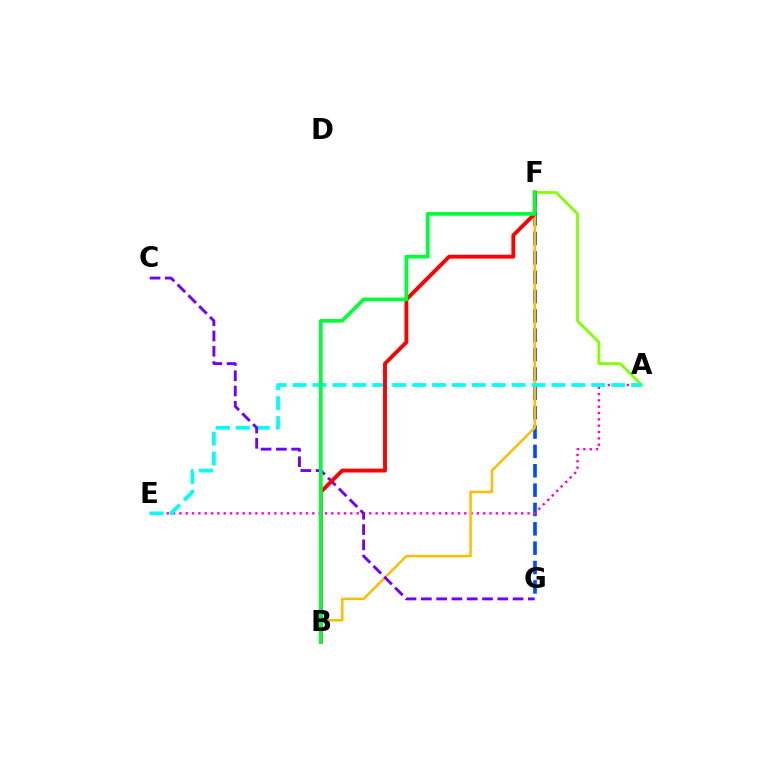{('F', 'G'): [{'color': '#004bff', 'line_style': 'dashed', 'thickness': 2.63}], ('A', 'E'): [{'color': '#ff00cf', 'line_style': 'dotted', 'thickness': 1.72}, {'color': '#00fff6', 'line_style': 'dashed', 'thickness': 2.7}], ('A', 'F'): [{'color': '#84ff00', 'line_style': 'solid', 'thickness': 2.04}], ('B', 'F'): [{'color': '#ffbd00', 'line_style': 'solid', 'thickness': 1.81}, {'color': '#ff0000', 'line_style': 'solid', 'thickness': 2.78}, {'color': '#00ff39', 'line_style': 'solid', 'thickness': 2.67}], ('C', 'G'): [{'color': '#7200ff', 'line_style': 'dashed', 'thickness': 2.08}]}